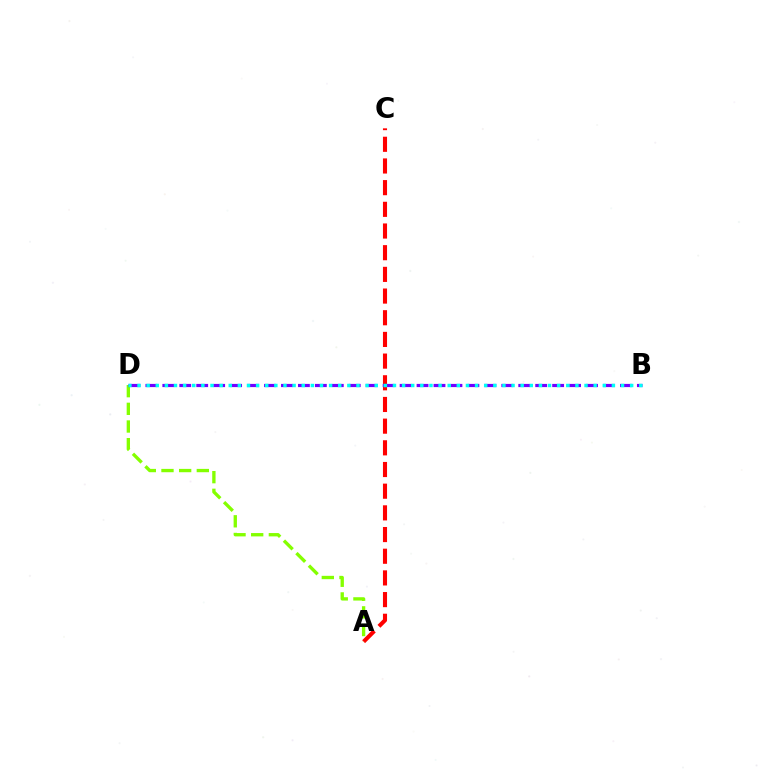{('A', 'C'): [{'color': '#ff0000', 'line_style': 'dashed', 'thickness': 2.95}], ('A', 'D'): [{'color': '#84ff00', 'line_style': 'dashed', 'thickness': 2.4}], ('B', 'D'): [{'color': '#7200ff', 'line_style': 'dashed', 'thickness': 2.3}, {'color': '#00fff6', 'line_style': 'dotted', 'thickness': 2.48}]}